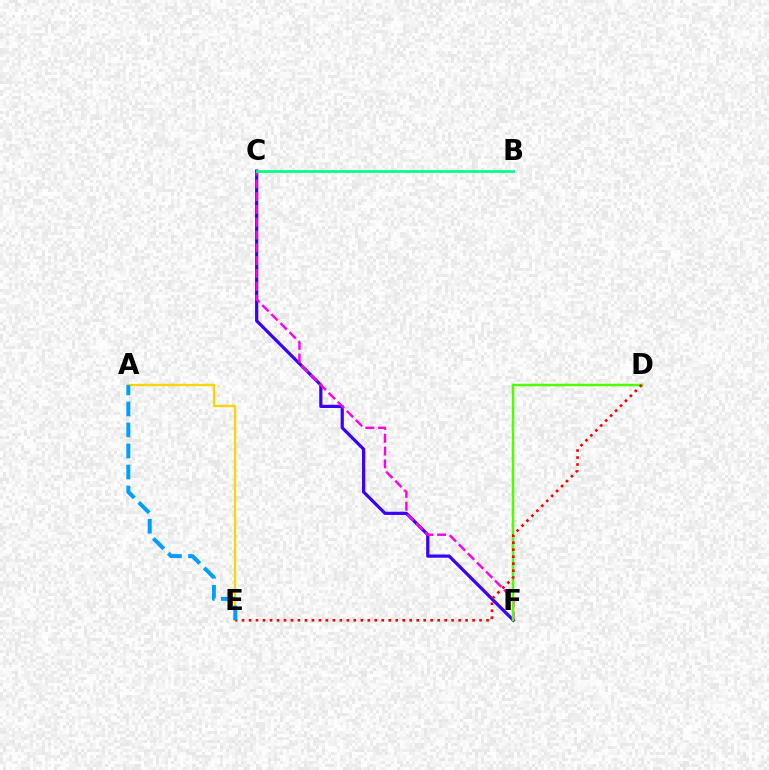{('A', 'E'): [{'color': '#ffd500', 'line_style': 'solid', 'thickness': 1.68}, {'color': '#009eff', 'line_style': 'dashed', 'thickness': 2.86}], ('C', 'F'): [{'color': '#3700ff', 'line_style': 'solid', 'thickness': 2.3}, {'color': '#ff00ed', 'line_style': 'dashed', 'thickness': 1.74}], ('D', 'F'): [{'color': '#4fff00', 'line_style': 'solid', 'thickness': 1.8}], ('D', 'E'): [{'color': '#ff0000', 'line_style': 'dotted', 'thickness': 1.9}], ('B', 'C'): [{'color': '#00ff86', 'line_style': 'solid', 'thickness': 1.97}]}